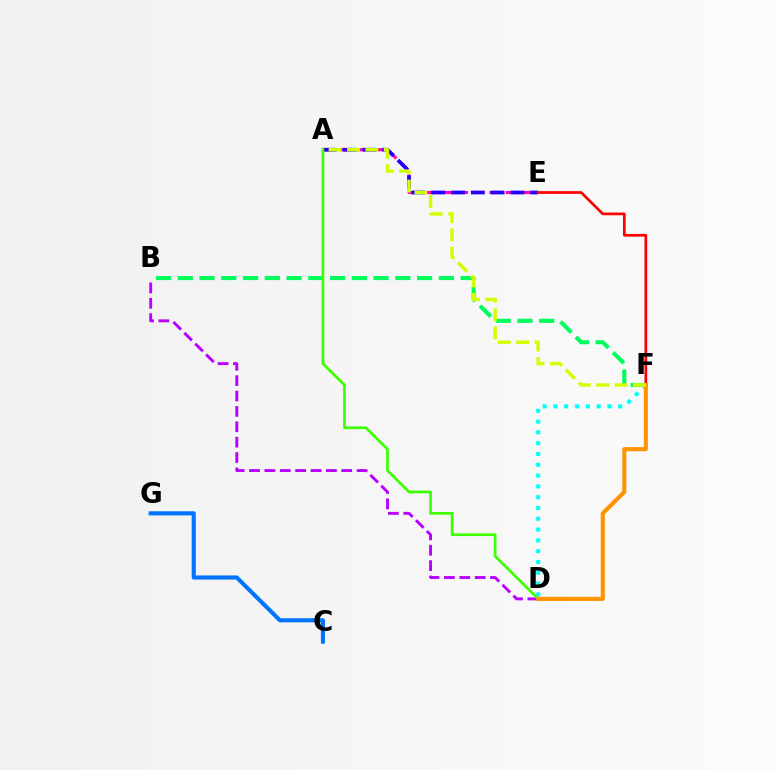{('B', 'D'): [{'color': '#b900ff', 'line_style': 'dashed', 'thickness': 2.09}], ('B', 'F'): [{'color': '#00ff5c', 'line_style': 'dashed', 'thickness': 2.96}], ('D', 'F'): [{'color': '#00fff6', 'line_style': 'dotted', 'thickness': 2.93}, {'color': '#ff9400', 'line_style': 'solid', 'thickness': 2.95}], ('A', 'E'): [{'color': '#ff00ac', 'line_style': 'dashed', 'thickness': 2.23}, {'color': '#2500ff', 'line_style': 'dashed', 'thickness': 2.69}], ('E', 'F'): [{'color': '#ff0000', 'line_style': 'solid', 'thickness': 1.96}], ('C', 'G'): [{'color': '#0074ff', 'line_style': 'solid', 'thickness': 2.95}], ('A', 'D'): [{'color': '#3dff00', 'line_style': 'solid', 'thickness': 1.95}], ('A', 'F'): [{'color': '#d1ff00', 'line_style': 'dashed', 'thickness': 2.5}]}